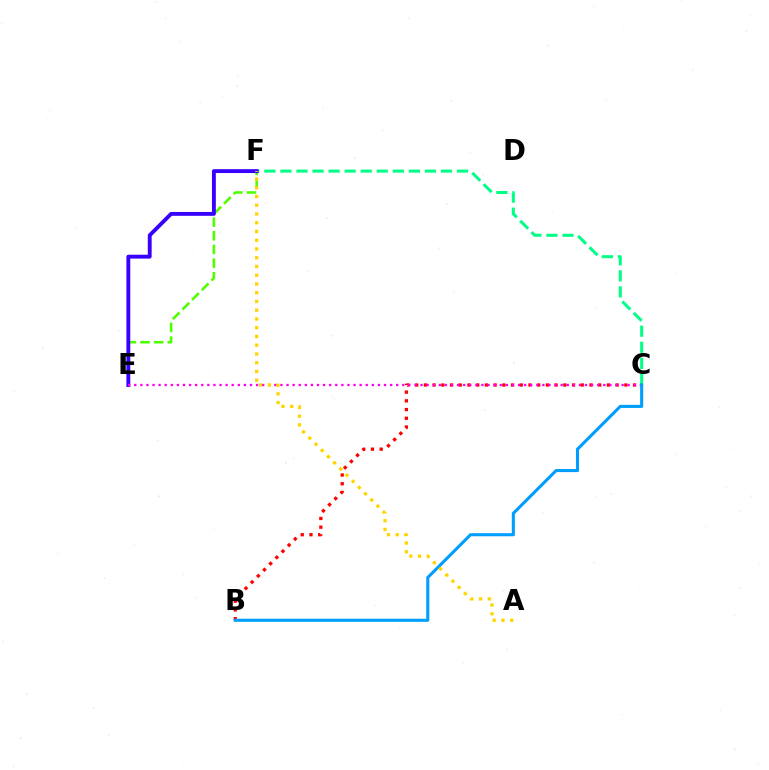{('C', 'F'): [{'color': '#00ff86', 'line_style': 'dashed', 'thickness': 2.18}], ('E', 'F'): [{'color': '#4fff00', 'line_style': 'dashed', 'thickness': 1.86}, {'color': '#3700ff', 'line_style': 'solid', 'thickness': 2.78}], ('B', 'C'): [{'color': '#ff0000', 'line_style': 'dotted', 'thickness': 2.37}, {'color': '#009eff', 'line_style': 'solid', 'thickness': 2.22}], ('C', 'E'): [{'color': '#ff00ed', 'line_style': 'dotted', 'thickness': 1.66}], ('A', 'F'): [{'color': '#ffd500', 'line_style': 'dotted', 'thickness': 2.38}]}